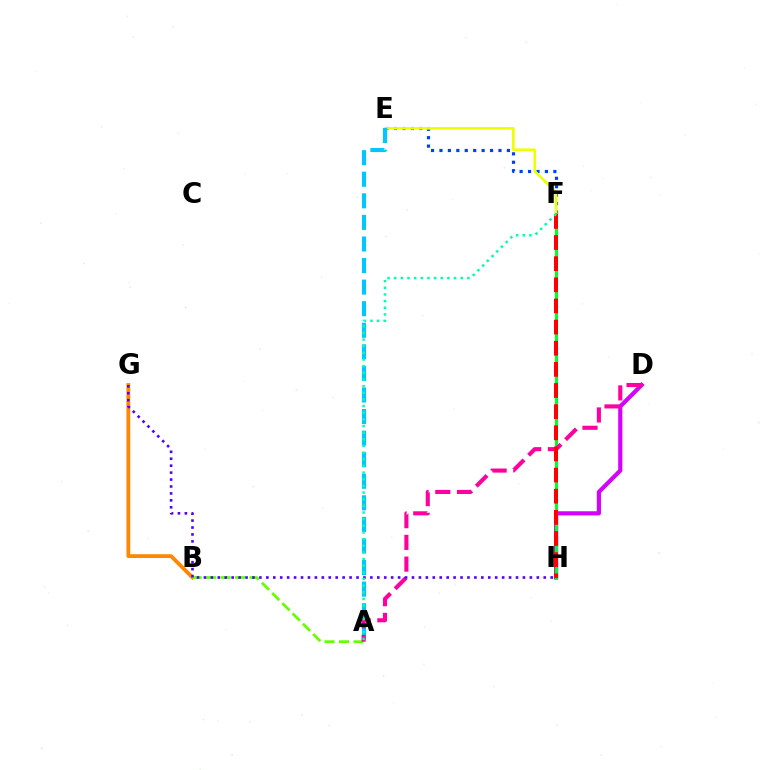{('B', 'G'): [{'color': '#ff8800', 'line_style': 'solid', 'thickness': 2.74}], ('E', 'F'): [{'color': '#003fff', 'line_style': 'dotted', 'thickness': 2.29}, {'color': '#eeff00', 'line_style': 'solid', 'thickness': 1.85}], ('A', 'E'): [{'color': '#00c7ff', 'line_style': 'dashed', 'thickness': 2.93}], ('A', 'B'): [{'color': '#66ff00', 'line_style': 'dashed', 'thickness': 1.97}], ('D', 'H'): [{'color': '#d600ff', 'line_style': 'solid', 'thickness': 2.99}], ('F', 'H'): [{'color': '#00ff27', 'line_style': 'solid', 'thickness': 2.21}, {'color': '#ff0000', 'line_style': 'dashed', 'thickness': 2.87}], ('A', 'D'): [{'color': '#ff00a0', 'line_style': 'dashed', 'thickness': 2.95}], ('G', 'H'): [{'color': '#4f00ff', 'line_style': 'dotted', 'thickness': 1.88}], ('A', 'F'): [{'color': '#00ffaf', 'line_style': 'dotted', 'thickness': 1.81}]}